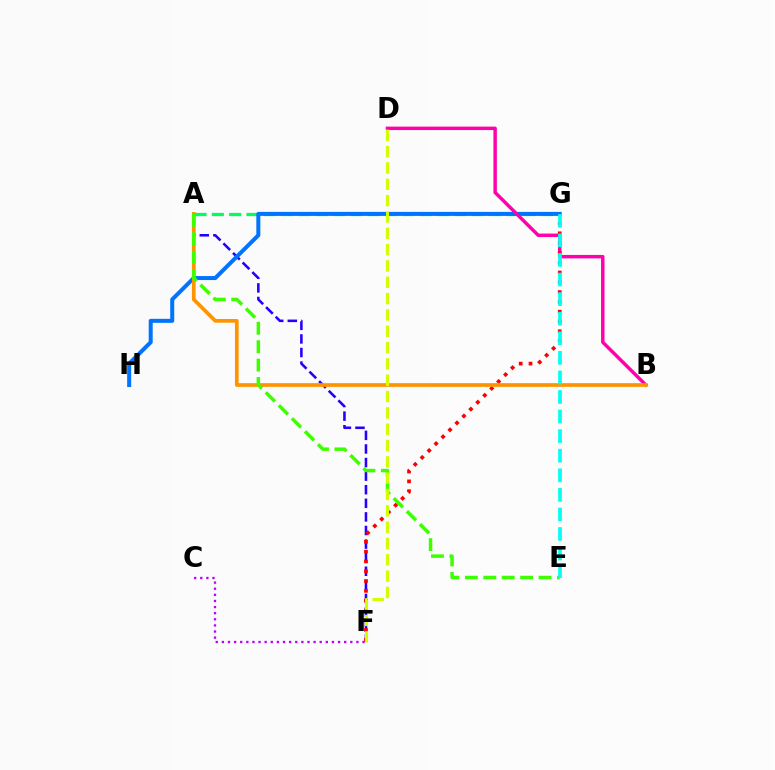{('A', 'G'): [{'color': '#00ff5c', 'line_style': 'dashed', 'thickness': 2.35}], ('C', 'F'): [{'color': '#b900ff', 'line_style': 'dotted', 'thickness': 1.66}], ('A', 'F'): [{'color': '#2500ff', 'line_style': 'dashed', 'thickness': 1.85}], ('G', 'H'): [{'color': '#0074ff', 'line_style': 'solid', 'thickness': 2.89}], ('B', 'D'): [{'color': '#ff00ac', 'line_style': 'solid', 'thickness': 2.48}], ('F', 'G'): [{'color': '#ff0000', 'line_style': 'dotted', 'thickness': 2.66}], ('A', 'B'): [{'color': '#ff9400', 'line_style': 'solid', 'thickness': 2.66}], ('A', 'E'): [{'color': '#3dff00', 'line_style': 'dashed', 'thickness': 2.5}], ('D', 'F'): [{'color': '#d1ff00', 'line_style': 'dashed', 'thickness': 2.22}], ('E', 'G'): [{'color': '#00fff6', 'line_style': 'dashed', 'thickness': 2.66}]}